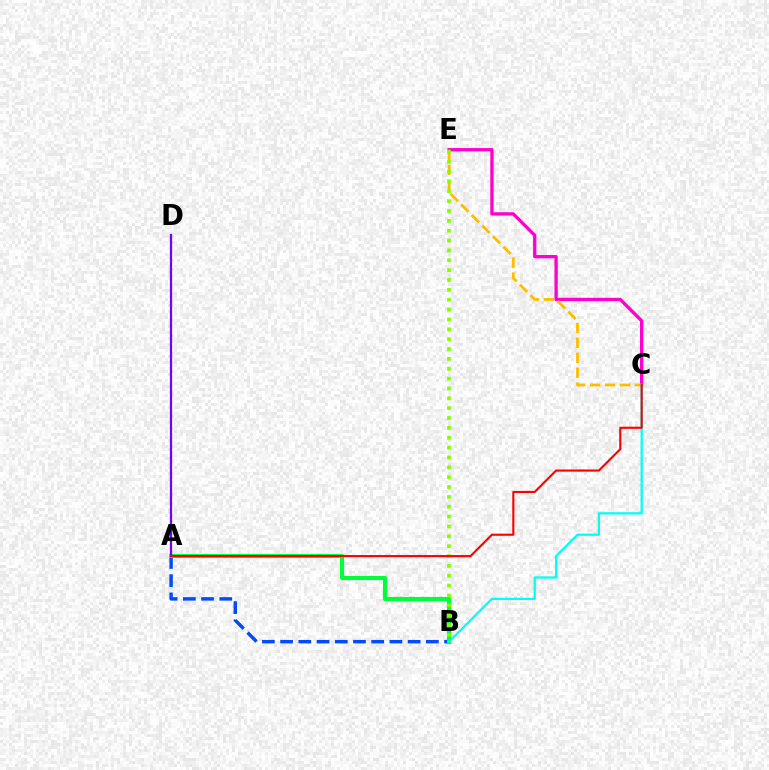{('C', 'E'): [{'color': '#ff00cf', 'line_style': 'solid', 'thickness': 2.38}, {'color': '#ffbd00', 'line_style': 'dashed', 'thickness': 2.03}], ('A', 'B'): [{'color': '#004bff', 'line_style': 'dashed', 'thickness': 2.47}, {'color': '#00ff39', 'line_style': 'solid', 'thickness': 2.96}], ('A', 'D'): [{'color': '#7200ff', 'line_style': 'solid', 'thickness': 1.62}], ('B', 'C'): [{'color': '#00fff6', 'line_style': 'solid', 'thickness': 1.62}], ('B', 'E'): [{'color': '#84ff00', 'line_style': 'dotted', 'thickness': 2.68}], ('A', 'C'): [{'color': '#ff0000', 'line_style': 'solid', 'thickness': 1.53}]}